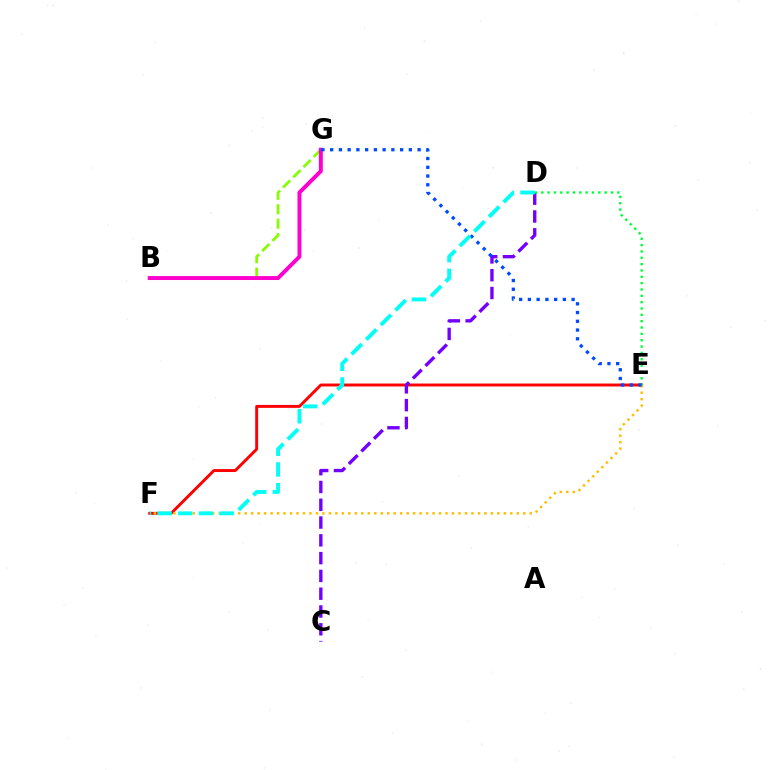{('E', 'F'): [{'color': '#ff0000', 'line_style': 'solid', 'thickness': 2.11}, {'color': '#ffbd00', 'line_style': 'dotted', 'thickness': 1.76}], ('B', 'G'): [{'color': '#84ff00', 'line_style': 'dashed', 'thickness': 1.96}, {'color': '#ff00cf', 'line_style': 'solid', 'thickness': 2.84}], ('C', 'D'): [{'color': '#7200ff', 'line_style': 'dashed', 'thickness': 2.42}], ('D', 'E'): [{'color': '#00ff39', 'line_style': 'dotted', 'thickness': 1.72}], ('E', 'G'): [{'color': '#004bff', 'line_style': 'dotted', 'thickness': 2.38}], ('D', 'F'): [{'color': '#00fff6', 'line_style': 'dashed', 'thickness': 2.81}]}